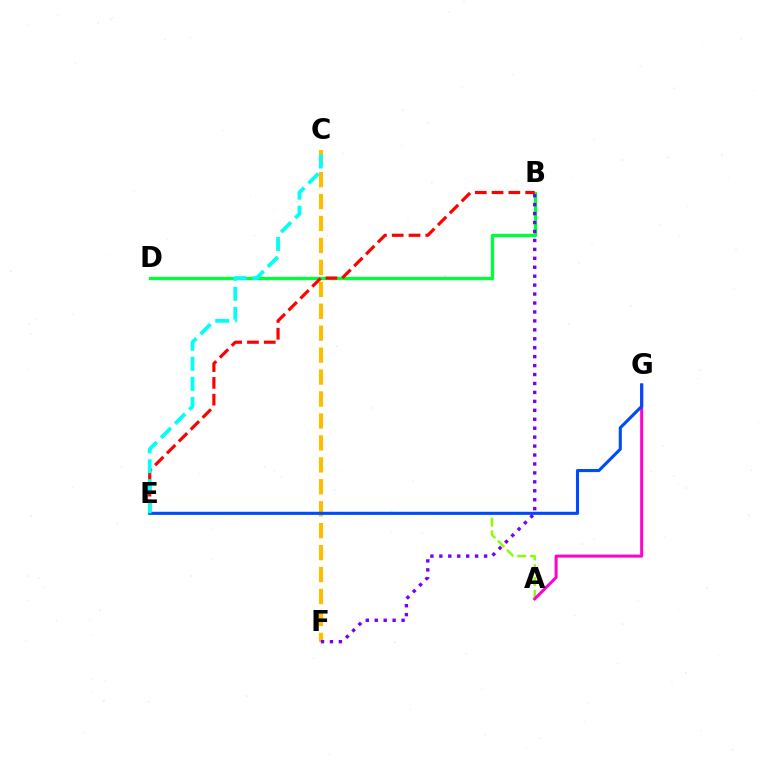{('B', 'D'): [{'color': '#00ff39', 'line_style': 'solid', 'thickness': 2.37}], ('A', 'E'): [{'color': '#84ff00', 'line_style': 'dashed', 'thickness': 1.74}], ('B', 'E'): [{'color': '#ff0000', 'line_style': 'dashed', 'thickness': 2.28}], ('A', 'G'): [{'color': '#ff00cf', 'line_style': 'solid', 'thickness': 2.16}], ('C', 'F'): [{'color': '#ffbd00', 'line_style': 'dashed', 'thickness': 2.98}], ('E', 'G'): [{'color': '#004bff', 'line_style': 'solid', 'thickness': 2.23}], ('B', 'F'): [{'color': '#7200ff', 'line_style': 'dotted', 'thickness': 2.43}], ('C', 'E'): [{'color': '#00fff6', 'line_style': 'dashed', 'thickness': 2.72}]}